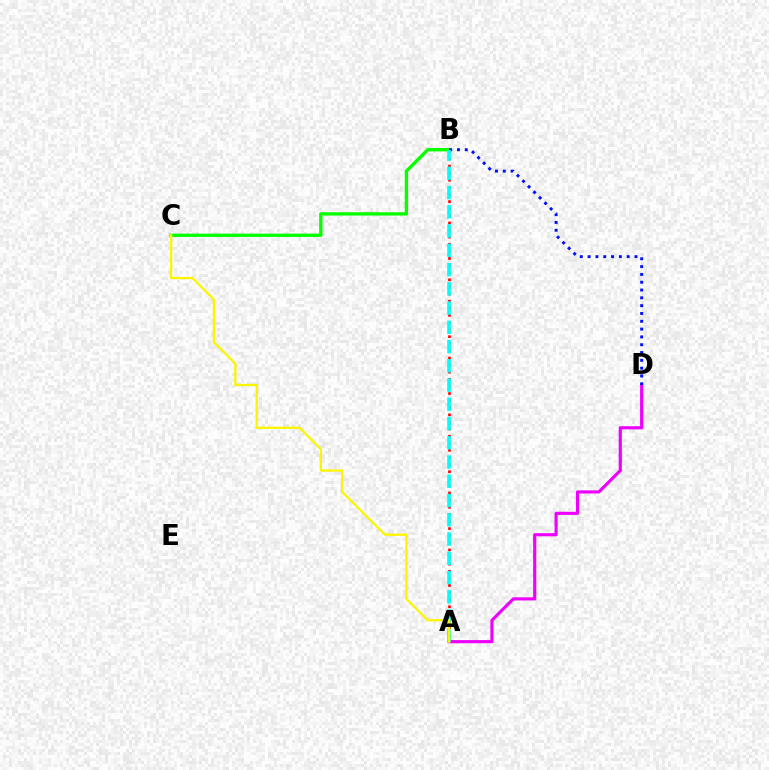{('B', 'C'): [{'color': '#08ff00', 'line_style': 'solid', 'thickness': 2.4}], ('A', 'B'): [{'color': '#ff0000', 'line_style': 'dotted', 'thickness': 1.93}, {'color': '#00fff6', 'line_style': 'dashed', 'thickness': 2.61}], ('A', 'D'): [{'color': '#ee00ff', 'line_style': 'solid', 'thickness': 2.26}], ('B', 'D'): [{'color': '#0010ff', 'line_style': 'dotted', 'thickness': 2.12}], ('A', 'C'): [{'color': '#fcf500', 'line_style': 'solid', 'thickness': 1.64}]}